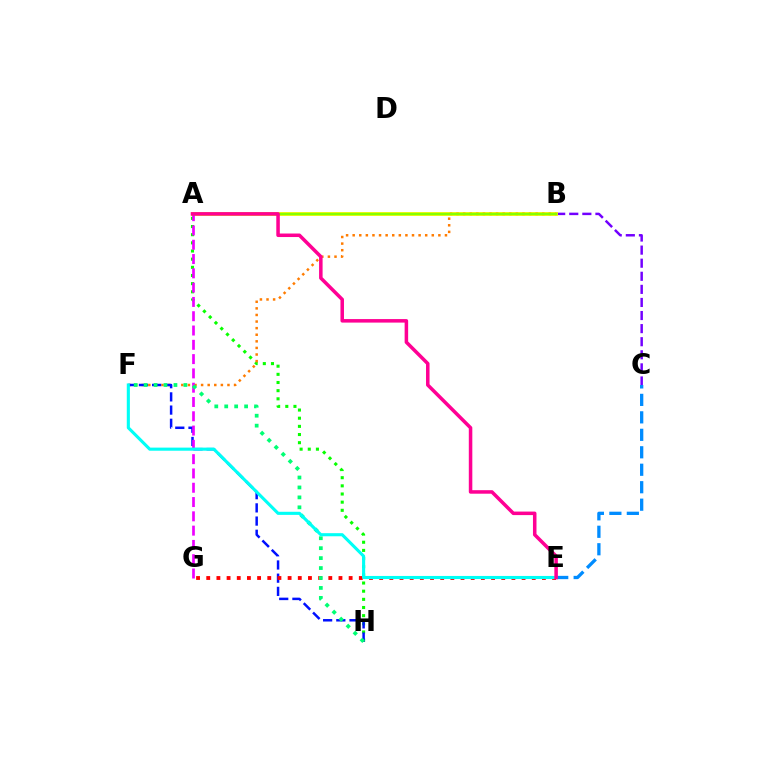{('A', 'H'): [{'color': '#08ff00', 'line_style': 'dotted', 'thickness': 2.22}], ('B', 'C'): [{'color': '#7200ff', 'line_style': 'dashed', 'thickness': 1.78}], ('C', 'E'): [{'color': '#008cff', 'line_style': 'dashed', 'thickness': 2.37}], ('A', 'B'): [{'color': '#fcf500', 'line_style': 'solid', 'thickness': 2.73}, {'color': '#84ff00', 'line_style': 'solid', 'thickness': 1.73}], ('B', 'F'): [{'color': '#ff7c00', 'line_style': 'dotted', 'thickness': 1.79}], ('F', 'H'): [{'color': '#0010ff', 'line_style': 'dashed', 'thickness': 1.79}, {'color': '#00ff74', 'line_style': 'dotted', 'thickness': 2.7}], ('A', 'G'): [{'color': '#ee00ff', 'line_style': 'dashed', 'thickness': 1.94}], ('E', 'G'): [{'color': '#ff0000', 'line_style': 'dotted', 'thickness': 2.76}], ('E', 'F'): [{'color': '#00fff6', 'line_style': 'solid', 'thickness': 2.23}], ('A', 'E'): [{'color': '#ff0094', 'line_style': 'solid', 'thickness': 2.53}]}